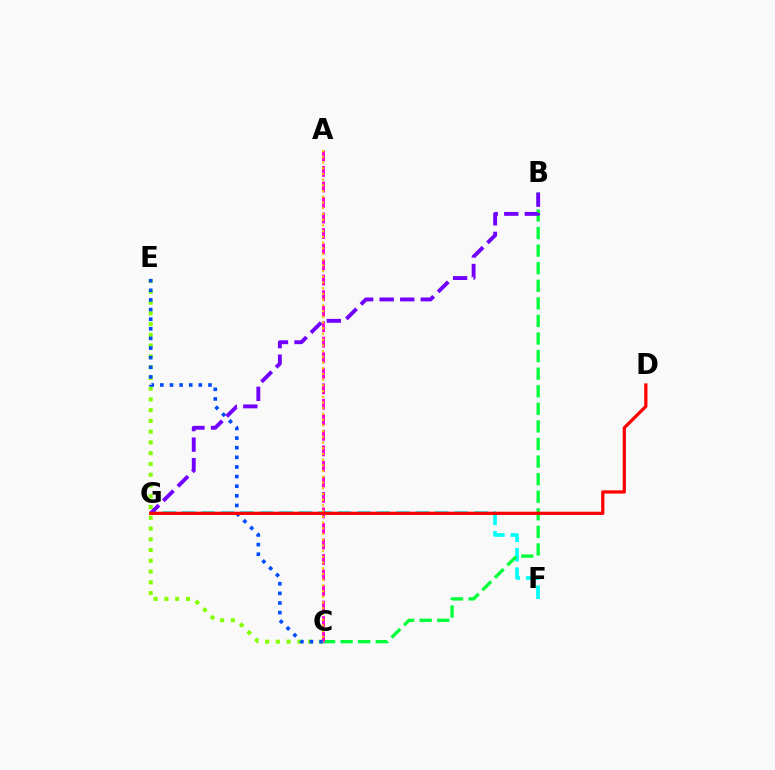{('F', 'G'): [{'color': '#00fff6', 'line_style': 'dashed', 'thickness': 2.65}], ('B', 'C'): [{'color': '#00ff39', 'line_style': 'dashed', 'thickness': 2.39}], ('C', 'E'): [{'color': '#84ff00', 'line_style': 'dotted', 'thickness': 2.92}, {'color': '#004bff', 'line_style': 'dotted', 'thickness': 2.61}], ('A', 'C'): [{'color': '#ff00cf', 'line_style': 'dashed', 'thickness': 2.11}, {'color': '#ffbd00', 'line_style': 'dotted', 'thickness': 1.55}], ('B', 'G'): [{'color': '#7200ff', 'line_style': 'dashed', 'thickness': 2.79}], ('D', 'G'): [{'color': '#ff0000', 'line_style': 'solid', 'thickness': 2.32}]}